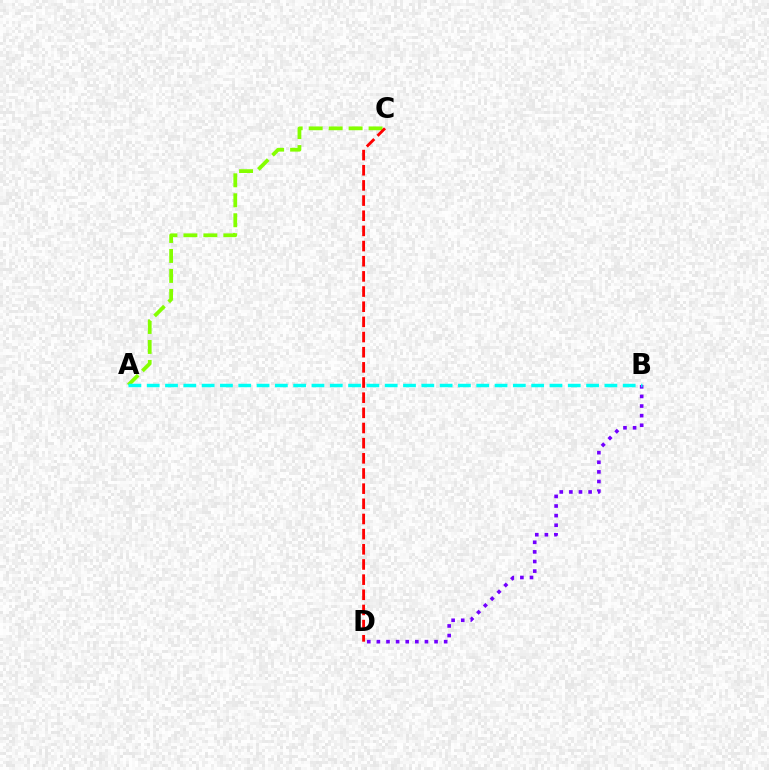{('A', 'C'): [{'color': '#84ff00', 'line_style': 'dashed', 'thickness': 2.71}], ('B', 'D'): [{'color': '#7200ff', 'line_style': 'dotted', 'thickness': 2.61}], ('A', 'B'): [{'color': '#00fff6', 'line_style': 'dashed', 'thickness': 2.49}], ('C', 'D'): [{'color': '#ff0000', 'line_style': 'dashed', 'thickness': 2.06}]}